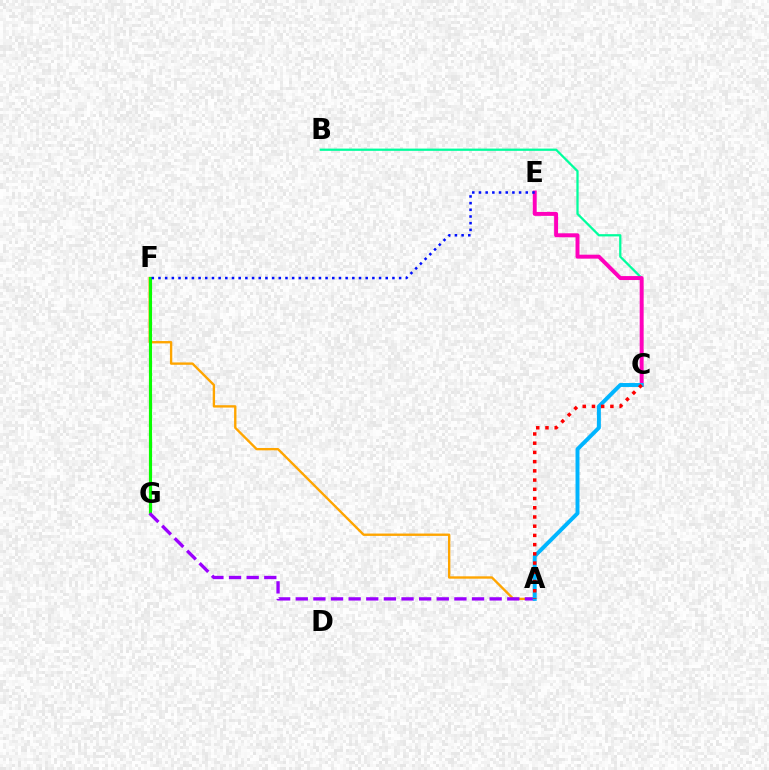{('A', 'F'): [{'color': '#ffa500', 'line_style': 'solid', 'thickness': 1.7}], ('B', 'C'): [{'color': '#00ff9d', 'line_style': 'solid', 'thickness': 1.63}], ('F', 'G'): [{'color': '#b3ff00', 'line_style': 'solid', 'thickness': 1.53}, {'color': '#08ff00', 'line_style': 'solid', 'thickness': 2.24}], ('C', 'E'): [{'color': '#ff00bd', 'line_style': 'solid', 'thickness': 2.85}], ('A', 'G'): [{'color': '#9b00ff', 'line_style': 'dashed', 'thickness': 2.39}], ('A', 'C'): [{'color': '#00b5ff', 'line_style': 'solid', 'thickness': 2.84}, {'color': '#ff0000', 'line_style': 'dotted', 'thickness': 2.51}], ('E', 'F'): [{'color': '#0010ff', 'line_style': 'dotted', 'thickness': 1.82}]}